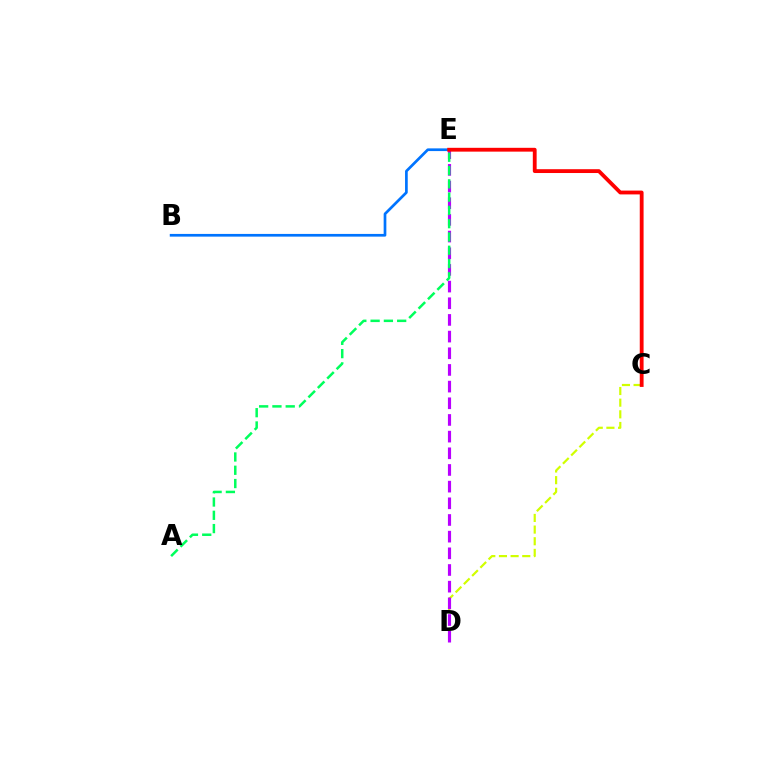{('B', 'E'): [{'color': '#0074ff', 'line_style': 'solid', 'thickness': 1.94}], ('C', 'D'): [{'color': '#d1ff00', 'line_style': 'dashed', 'thickness': 1.58}], ('D', 'E'): [{'color': '#b900ff', 'line_style': 'dashed', 'thickness': 2.26}], ('A', 'E'): [{'color': '#00ff5c', 'line_style': 'dashed', 'thickness': 1.8}], ('C', 'E'): [{'color': '#ff0000', 'line_style': 'solid', 'thickness': 2.75}]}